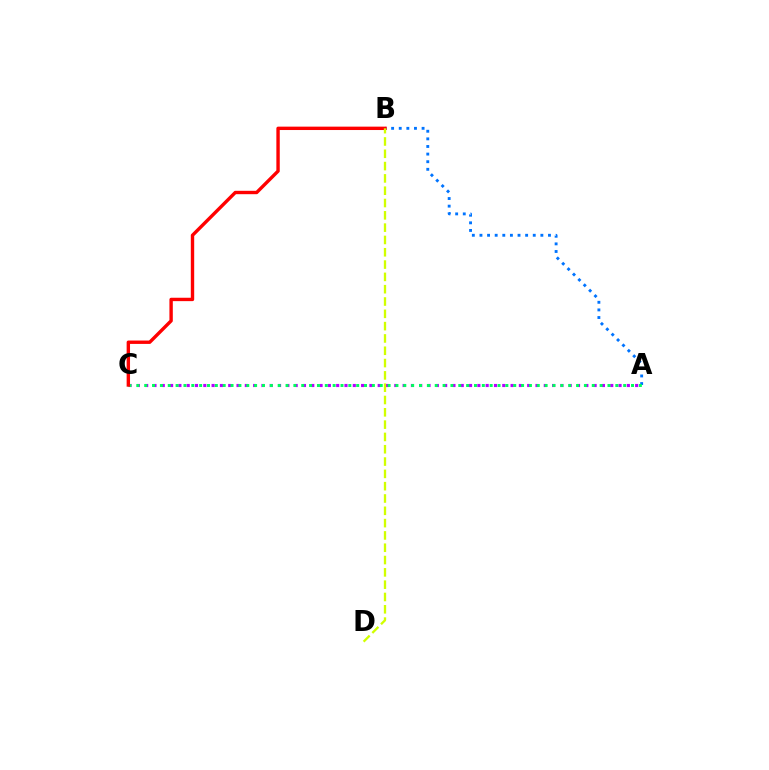{('A', 'C'): [{'color': '#b900ff', 'line_style': 'dotted', 'thickness': 2.26}, {'color': '#00ff5c', 'line_style': 'dotted', 'thickness': 2.13}], ('A', 'B'): [{'color': '#0074ff', 'line_style': 'dotted', 'thickness': 2.07}], ('B', 'C'): [{'color': '#ff0000', 'line_style': 'solid', 'thickness': 2.44}], ('B', 'D'): [{'color': '#d1ff00', 'line_style': 'dashed', 'thickness': 1.67}]}